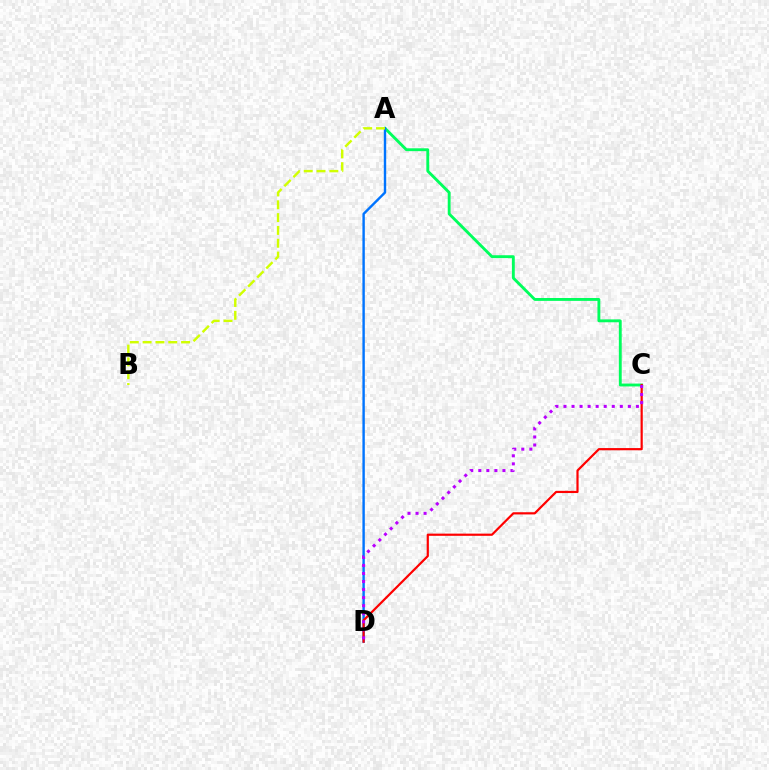{('A', 'C'): [{'color': '#00ff5c', 'line_style': 'solid', 'thickness': 2.07}], ('A', 'D'): [{'color': '#0074ff', 'line_style': 'solid', 'thickness': 1.73}], ('C', 'D'): [{'color': '#ff0000', 'line_style': 'solid', 'thickness': 1.58}, {'color': '#b900ff', 'line_style': 'dotted', 'thickness': 2.19}], ('A', 'B'): [{'color': '#d1ff00', 'line_style': 'dashed', 'thickness': 1.74}]}